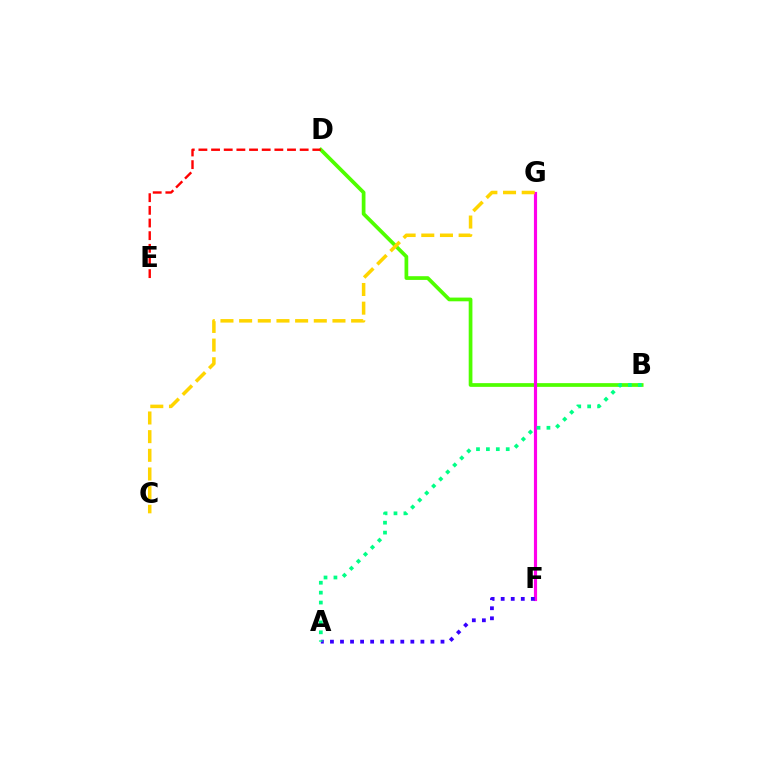{('F', 'G'): [{'color': '#009eff', 'line_style': 'solid', 'thickness': 2.03}, {'color': '#ff00ed', 'line_style': 'solid', 'thickness': 2.27}], ('B', 'D'): [{'color': '#4fff00', 'line_style': 'solid', 'thickness': 2.68}], ('D', 'E'): [{'color': '#ff0000', 'line_style': 'dashed', 'thickness': 1.72}], ('C', 'G'): [{'color': '#ffd500', 'line_style': 'dashed', 'thickness': 2.54}], ('A', 'F'): [{'color': '#3700ff', 'line_style': 'dotted', 'thickness': 2.73}], ('A', 'B'): [{'color': '#00ff86', 'line_style': 'dotted', 'thickness': 2.69}]}